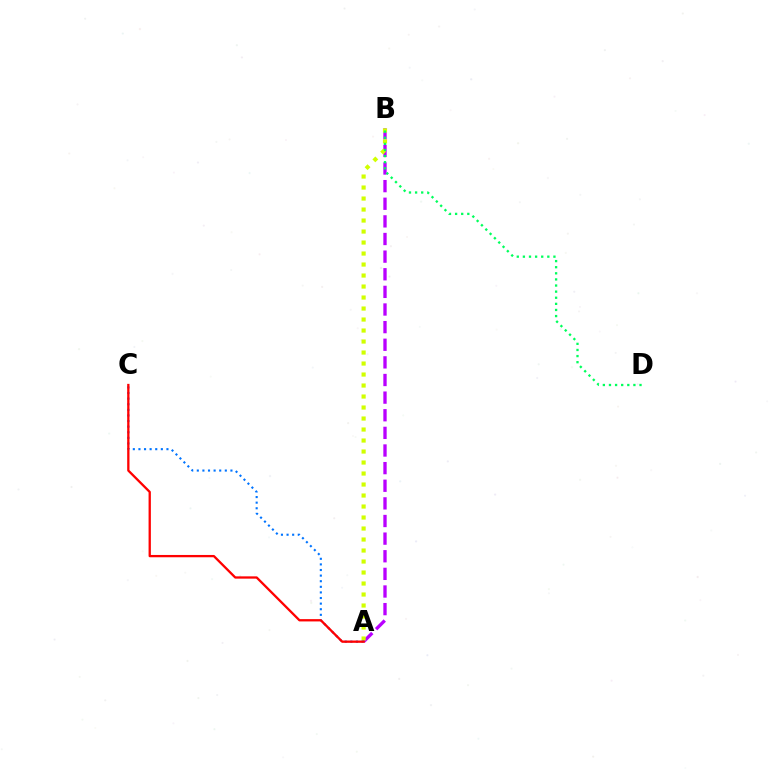{('A', 'B'): [{'color': '#b900ff', 'line_style': 'dashed', 'thickness': 2.39}, {'color': '#d1ff00', 'line_style': 'dotted', 'thickness': 2.99}], ('B', 'D'): [{'color': '#00ff5c', 'line_style': 'dotted', 'thickness': 1.66}], ('A', 'C'): [{'color': '#0074ff', 'line_style': 'dotted', 'thickness': 1.52}, {'color': '#ff0000', 'line_style': 'solid', 'thickness': 1.66}]}